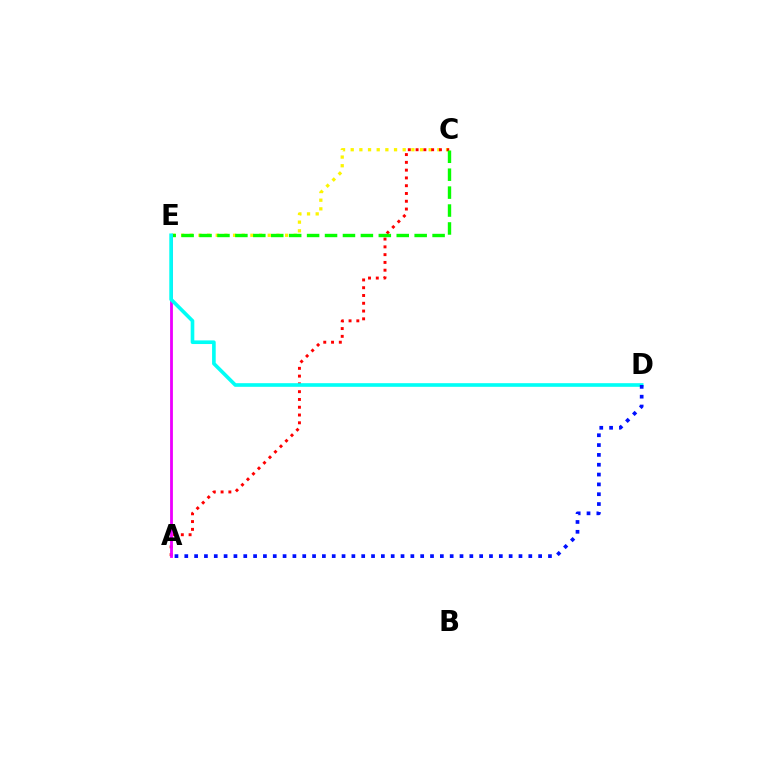{('C', 'E'): [{'color': '#fcf500', 'line_style': 'dotted', 'thickness': 2.35}, {'color': '#08ff00', 'line_style': 'dashed', 'thickness': 2.44}], ('A', 'C'): [{'color': '#ff0000', 'line_style': 'dotted', 'thickness': 2.11}], ('A', 'E'): [{'color': '#ee00ff', 'line_style': 'solid', 'thickness': 2.02}], ('D', 'E'): [{'color': '#00fff6', 'line_style': 'solid', 'thickness': 2.62}], ('A', 'D'): [{'color': '#0010ff', 'line_style': 'dotted', 'thickness': 2.67}]}